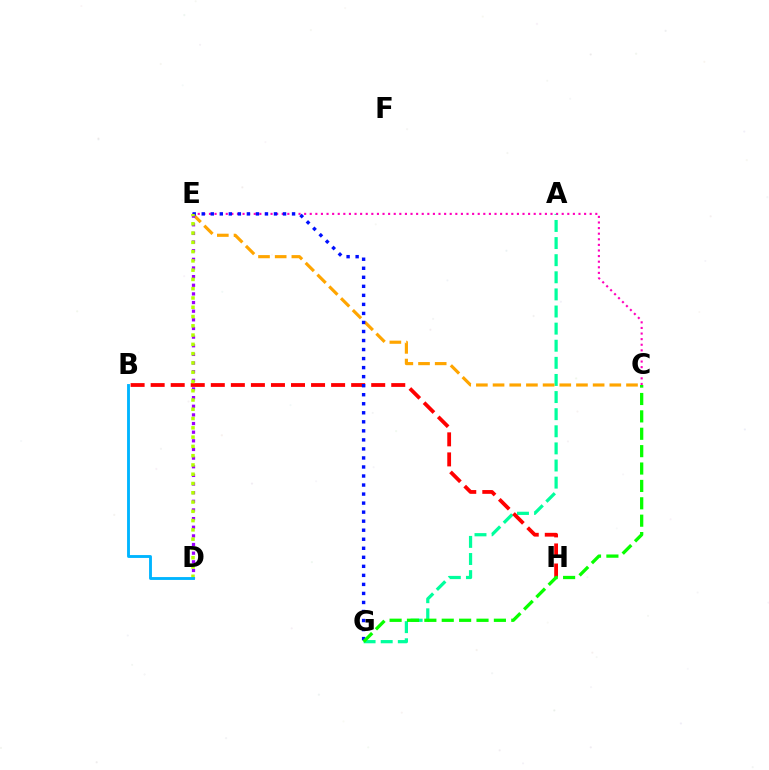{('A', 'G'): [{'color': '#00ff9d', 'line_style': 'dashed', 'thickness': 2.32}], ('B', 'H'): [{'color': '#ff0000', 'line_style': 'dashed', 'thickness': 2.72}], ('C', 'E'): [{'color': '#ff00bd', 'line_style': 'dotted', 'thickness': 1.52}, {'color': '#ffa500', 'line_style': 'dashed', 'thickness': 2.27}], ('E', 'G'): [{'color': '#0010ff', 'line_style': 'dotted', 'thickness': 2.45}], ('D', 'E'): [{'color': '#9b00ff', 'line_style': 'dotted', 'thickness': 2.35}, {'color': '#b3ff00', 'line_style': 'dotted', 'thickness': 2.52}], ('C', 'G'): [{'color': '#08ff00', 'line_style': 'dashed', 'thickness': 2.36}], ('B', 'D'): [{'color': '#00b5ff', 'line_style': 'solid', 'thickness': 2.06}]}